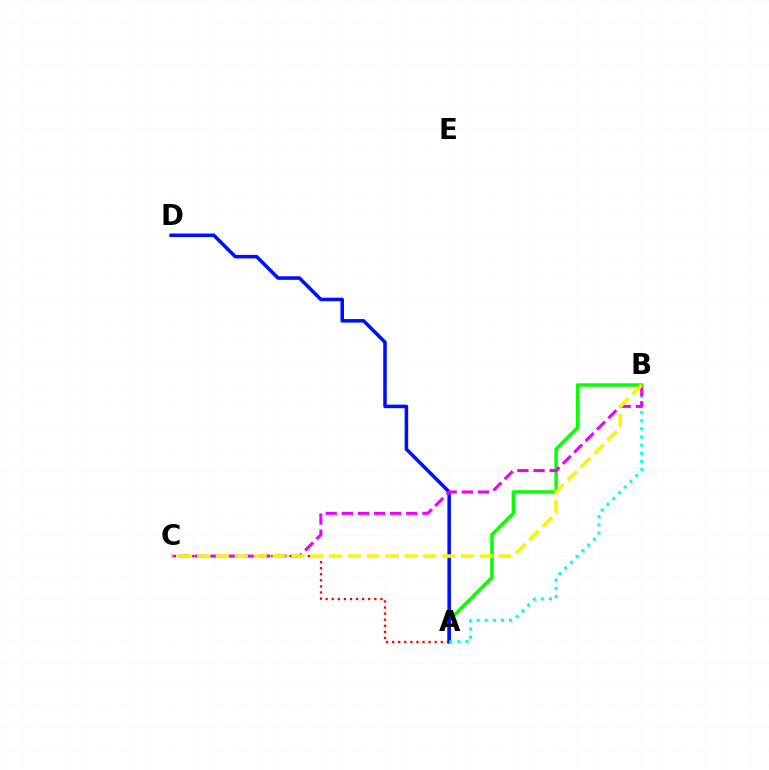{('A', 'C'): [{'color': '#ff0000', 'line_style': 'dotted', 'thickness': 1.65}], ('A', 'B'): [{'color': '#08ff00', 'line_style': 'solid', 'thickness': 2.47}, {'color': '#00fff6', 'line_style': 'dotted', 'thickness': 2.21}], ('A', 'D'): [{'color': '#0010ff', 'line_style': 'solid', 'thickness': 2.56}], ('B', 'C'): [{'color': '#ee00ff', 'line_style': 'dashed', 'thickness': 2.19}, {'color': '#fcf500', 'line_style': 'dashed', 'thickness': 2.56}]}